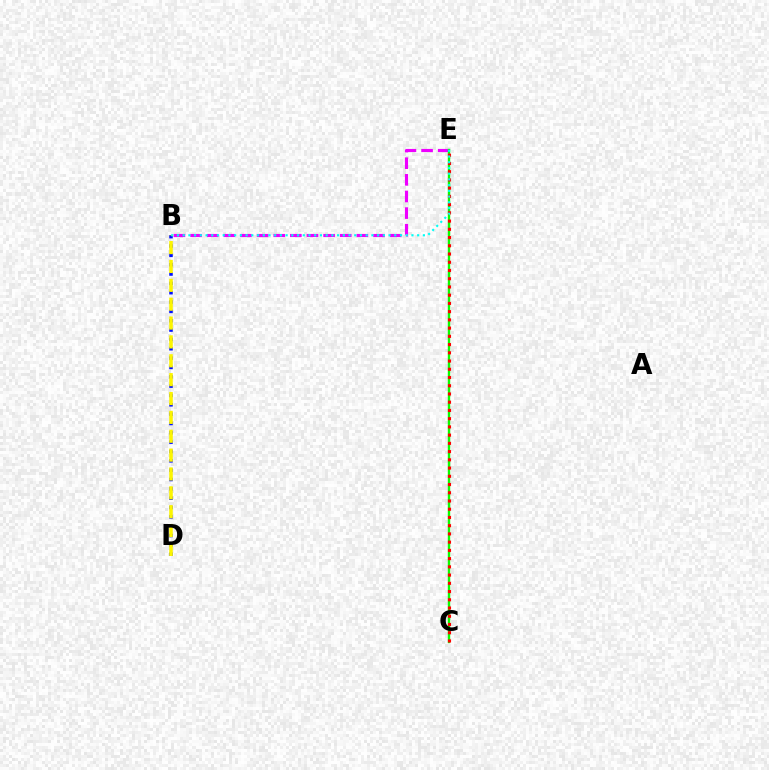{('B', 'D'): [{'color': '#0010ff', 'line_style': 'dotted', 'thickness': 2.54}, {'color': '#fcf500', 'line_style': 'dashed', 'thickness': 2.56}], ('B', 'E'): [{'color': '#ee00ff', 'line_style': 'dashed', 'thickness': 2.26}, {'color': '#00fff6', 'line_style': 'dotted', 'thickness': 1.55}], ('C', 'E'): [{'color': '#08ff00', 'line_style': 'solid', 'thickness': 1.72}, {'color': '#ff0000', 'line_style': 'dotted', 'thickness': 2.24}]}